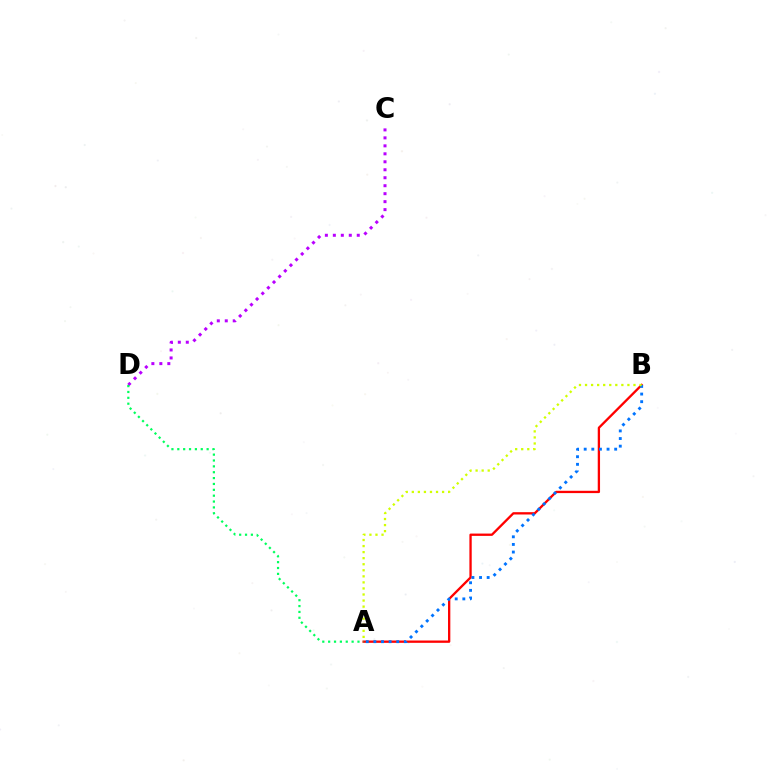{('A', 'B'): [{'color': '#ff0000', 'line_style': 'solid', 'thickness': 1.67}, {'color': '#0074ff', 'line_style': 'dotted', 'thickness': 2.07}, {'color': '#d1ff00', 'line_style': 'dotted', 'thickness': 1.64}], ('C', 'D'): [{'color': '#b900ff', 'line_style': 'dotted', 'thickness': 2.17}], ('A', 'D'): [{'color': '#00ff5c', 'line_style': 'dotted', 'thickness': 1.59}]}